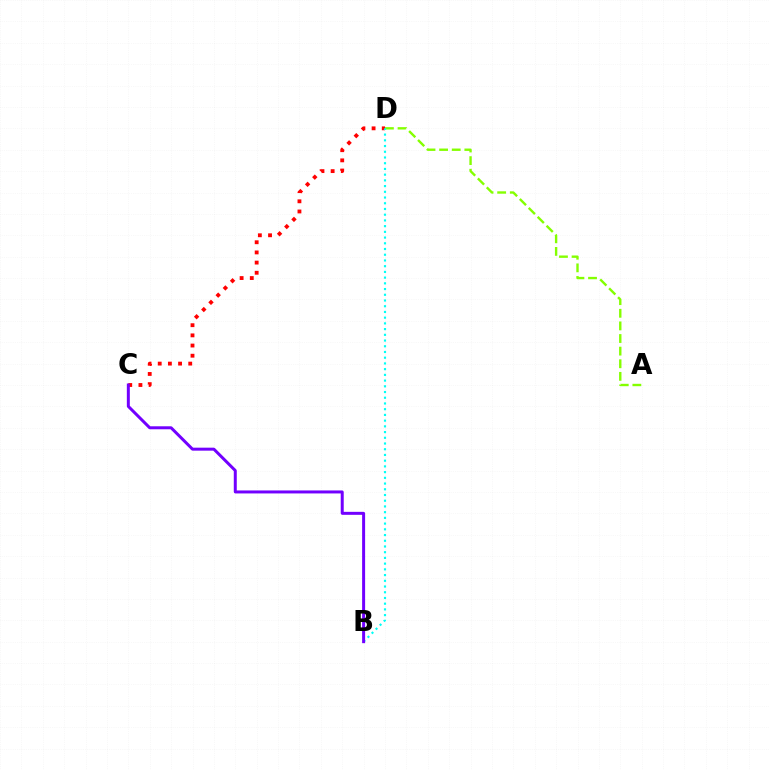{('C', 'D'): [{'color': '#ff0000', 'line_style': 'dotted', 'thickness': 2.76}], ('A', 'D'): [{'color': '#84ff00', 'line_style': 'dashed', 'thickness': 1.71}], ('B', 'D'): [{'color': '#00fff6', 'line_style': 'dotted', 'thickness': 1.55}], ('B', 'C'): [{'color': '#7200ff', 'line_style': 'solid', 'thickness': 2.15}]}